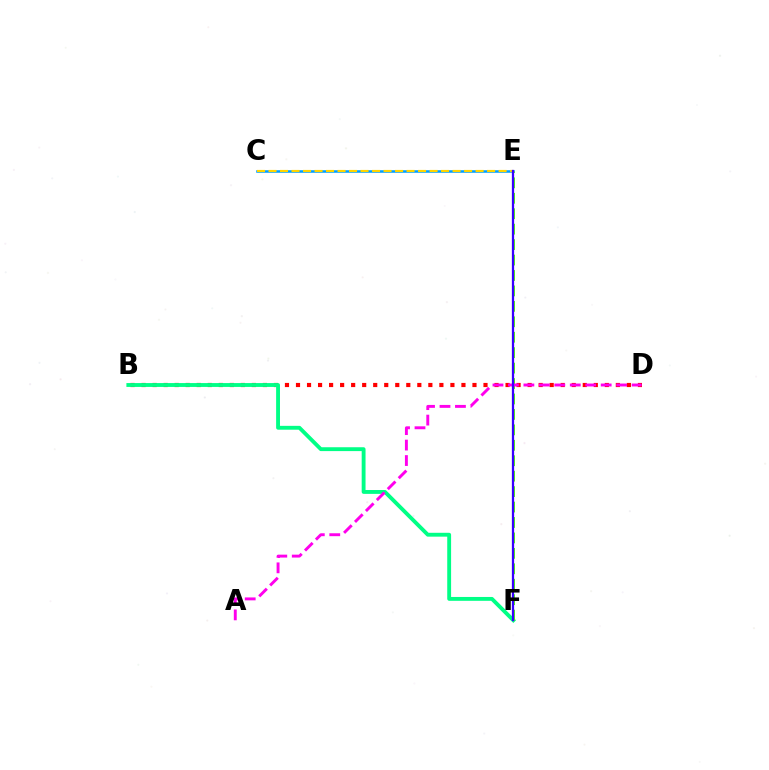{('B', 'D'): [{'color': '#ff0000', 'line_style': 'dotted', 'thickness': 3.0}], ('C', 'E'): [{'color': '#009eff', 'line_style': 'solid', 'thickness': 1.83}, {'color': '#ffd500', 'line_style': 'dashed', 'thickness': 1.56}], ('B', 'F'): [{'color': '#00ff86', 'line_style': 'solid', 'thickness': 2.78}], ('E', 'F'): [{'color': '#4fff00', 'line_style': 'dashed', 'thickness': 2.1}, {'color': '#3700ff', 'line_style': 'solid', 'thickness': 1.63}], ('A', 'D'): [{'color': '#ff00ed', 'line_style': 'dashed', 'thickness': 2.1}]}